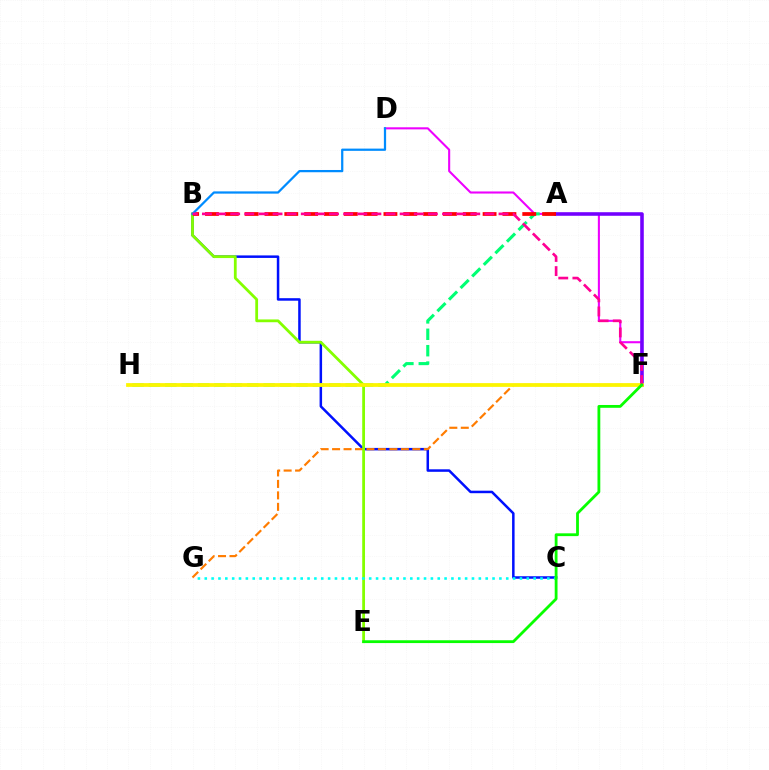{('D', 'F'): [{'color': '#ee00ff', 'line_style': 'solid', 'thickness': 1.5}], ('B', 'C'): [{'color': '#0010ff', 'line_style': 'solid', 'thickness': 1.8}], ('A', 'H'): [{'color': '#00ff74', 'line_style': 'dashed', 'thickness': 2.23}], ('A', 'F'): [{'color': '#7200ff', 'line_style': 'solid', 'thickness': 2.57}], ('F', 'G'): [{'color': '#ff7c00', 'line_style': 'dashed', 'thickness': 1.56}], ('B', 'E'): [{'color': '#84ff00', 'line_style': 'solid', 'thickness': 2.01}], ('A', 'B'): [{'color': '#ff0000', 'line_style': 'dashed', 'thickness': 2.69}], ('B', 'D'): [{'color': '#008cff', 'line_style': 'solid', 'thickness': 1.62}], ('F', 'H'): [{'color': '#fcf500', 'line_style': 'solid', 'thickness': 2.71}], ('B', 'F'): [{'color': '#ff0094', 'line_style': 'dashed', 'thickness': 1.92}], ('C', 'G'): [{'color': '#00fff6', 'line_style': 'dotted', 'thickness': 1.86}], ('E', 'F'): [{'color': '#08ff00', 'line_style': 'solid', 'thickness': 2.02}]}